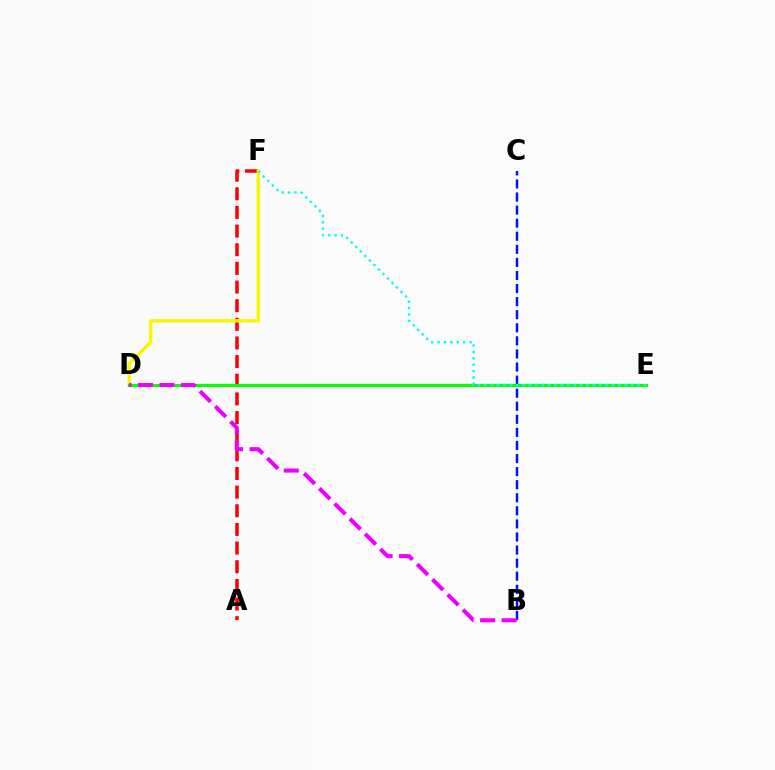{('A', 'F'): [{'color': '#ff0000', 'line_style': 'dashed', 'thickness': 2.53}], ('D', 'F'): [{'color': '#fcf500', 'line_style': 'solid', 'thickness': 2.43}], ('D', 'E'): [{'color': '#08ff00', 'line_style': 'solid', 'thickness': 2.26}], ('B', 'C'): [{'color': '#0010ff', 'line_style': 'dashed', 'thickness': 1.78}], ('E', 'F'): [{'color': '#00fff6', 'line_style': 'dotted', 'thickness': 1.74}], ('B', 'D'): [{'color': '#ee00ff', 'line_style': 'dashed', 'thickness': 2.92}]}